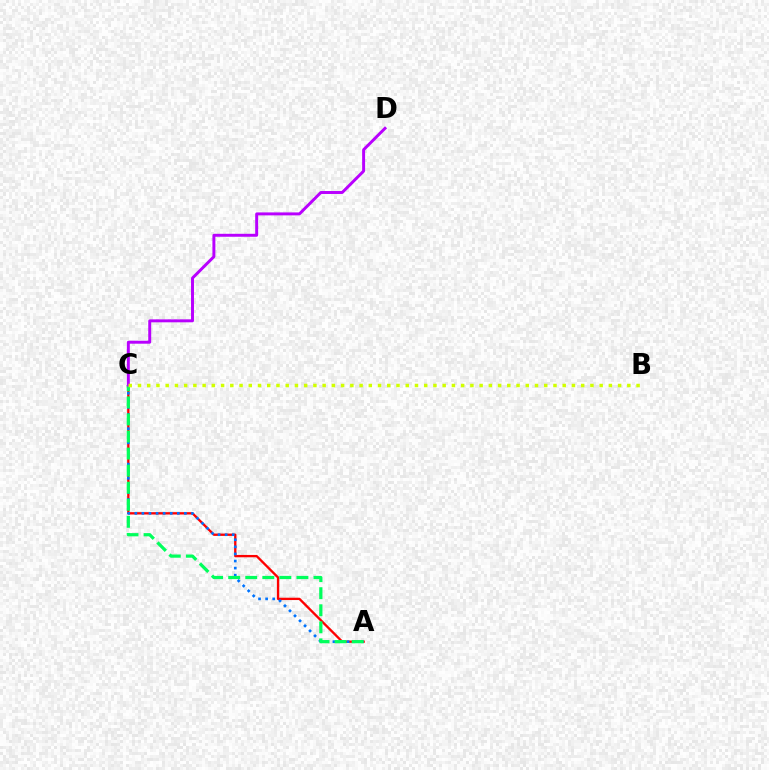{('A', 'C'): [{'color': '#ff0000', 'line_style': 'solid', 'thickness': 1.68}, {'color': '#0074ff', 'line_style': 'dotted', 'thickness': 1.93}, {'color': '#00ff5c', 'line_style': 'dashed', 'thickness': 2.32}], ('C', 'D'): [{'color': '#b900ff', 'line_style': 'solid', 'thickness': 2.13}], ('B', 'C'): [{'color': '#d1ff00', 'line_style': 'dotted', 'thickness': 2.51}]}